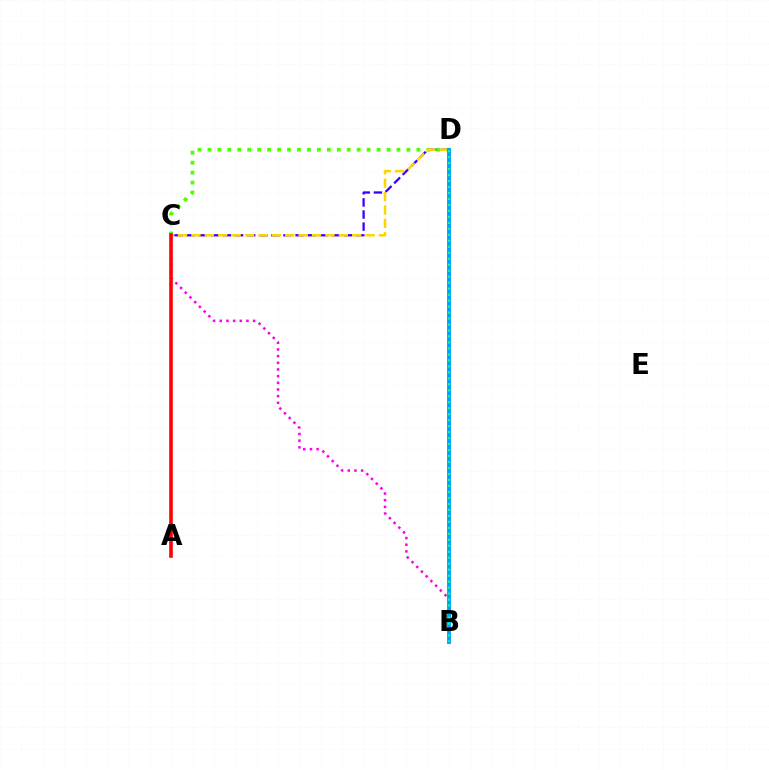{('C', 'D'): [{'color': '#3700ff', 'line_style': 'dashed', 'thickness': 1.64}, {'color': '#4fff00', 'line_style': 'dotted', 'thickness': 2.7}, {'color': '#ffd500', 'line_style': 'dashed', 'thickness': 1.82}], ('B', 'C'): [{'color': '#ff00ed', 'line_style': 'dotted', 'thickness': 1.81}], ('B', 'D'): [{'color': '#009eff', 'line_style': 'solid', 'thickness': 2.79}, {'color': '#00ff86', 'line_style': 'dotted', 'thickness': 1.62}], ('A', 'C'): [{'color': '#ff0000', 'line_style': 'solid', 'thickness': 2.57}]}